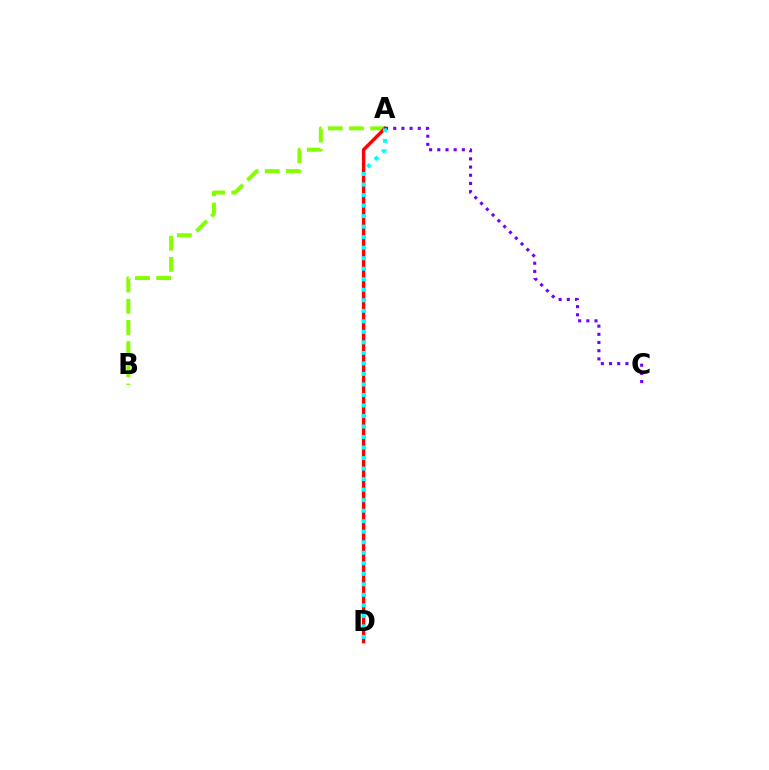{('A', 'B'): [{'color': '#84ff00', 'line_style': 'dashed', 'thickness': 2.88}], ('A', 'D'): [{'color': '#ff0000', 'line_style': 'solid', 'thickness': 2.45}, {'color': '#00fff6', 'line_style': 'dotted', 'thickness': 2.86}], ('A', 'C'): [{'color': '#7200ff', 'line_style': 'dotted', 'thickness': 2.22}]}